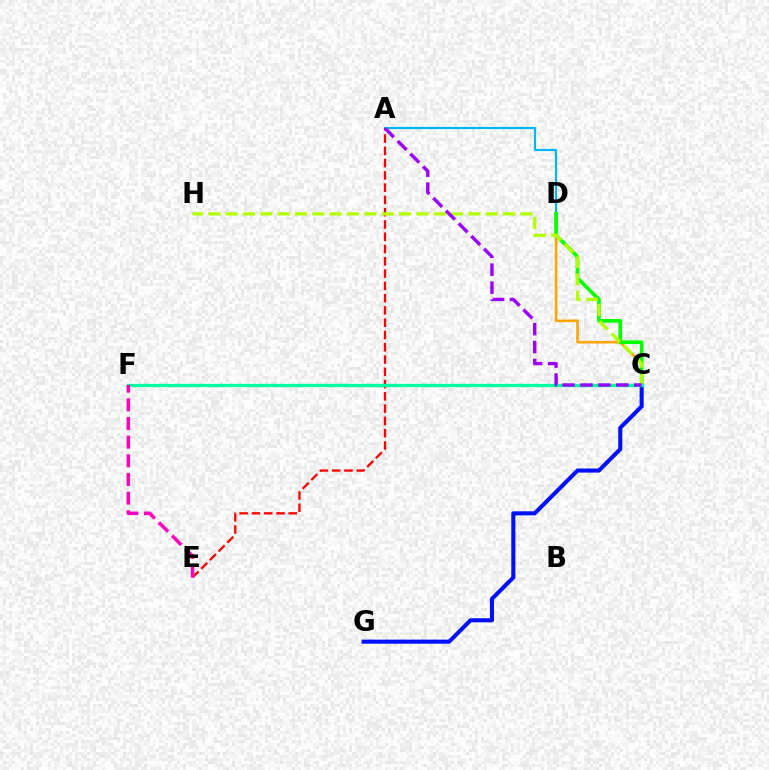{('C', 'G'): [{'color': '#0010ff', 'line_style': 'solid', 'thickness': 2.94}], ('A', 'D'): [{'color': '#00b5ff', 'line_style': 'solid', 'thickness': 1.56}], ('C', 'D'): [{'color': '#ffa500', 'line_style': 'solid', 'thickness': 1.89}, {'color': '#08ff00', 'line_style': 'solid', 'thickness': 2.67}], ('A', 'E'): [{'color': '#ff0000', 'line_style': 'dashed', 'thickness': 1.67}], ('C', 'H'): [{'color': '#b3ff00', 'line_style': 'dashed', 'thickness': 2.36}], ('C', 'F'): [{'color': '#00ff9d', 'line_style': 'solid', 'thickness': 2.39}], ('A', 'C'): [{'color': '#9b00ff', 'line_style': 'dashed', 'thickness': 2.44}], ('E', 'F'): [{'color': '#ff00bd', 'line_style': 'dashed', 'thickness': 2.54}]}